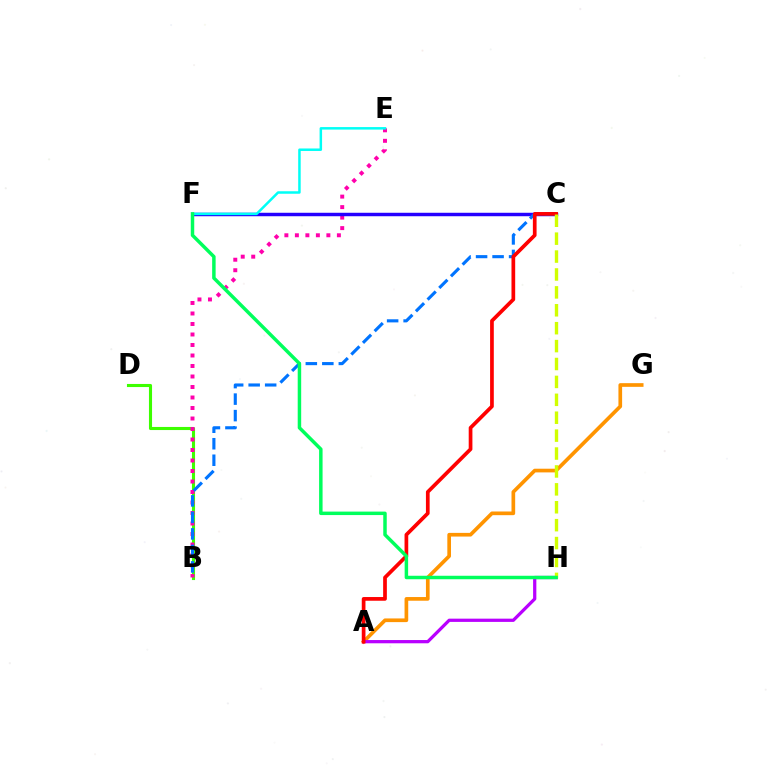{('A', 'G'): [{'color': '#ff9400', 'line_style': 'solid', 'thickness': 2.65}], ('B', 'D'): [{'color': '#3dff00', 'line_style': 'solid', 'thickness': 2.23}], ('B', 'E'): [{'color': '#ff00ac', 'line_style': 'dotted', 'thickness': 2.85}], ('A', 'H'): [{'color': '#b900ff', 'line_style': 'solid', 'thickness': 2.34}], ('C', 'F'): [{'color': '#2500ff', 'line_style': 'solid', 'thickness': 2.49}], ('E', 'F'): [{'color': '#00fff6', 'line_style': 'solid', 'thickness': 1.8}], ('B', 'C'): [{'color': '#0074ff', 'line_style': 'dashed', 'thickness': 2.24}], ('A', 'C'): [{'color': '#ff0000', 'line_style': 'solid', 'thickness': 2.67}], ('C', 'H'): [{'color': '#d1ff00', 'line_style': 'dashed', 'thickness': 2.43}], ('F', 'H'): [{'color': '#00ff5c', 'line_style': 'solid', 'thickness': 2.5}]}